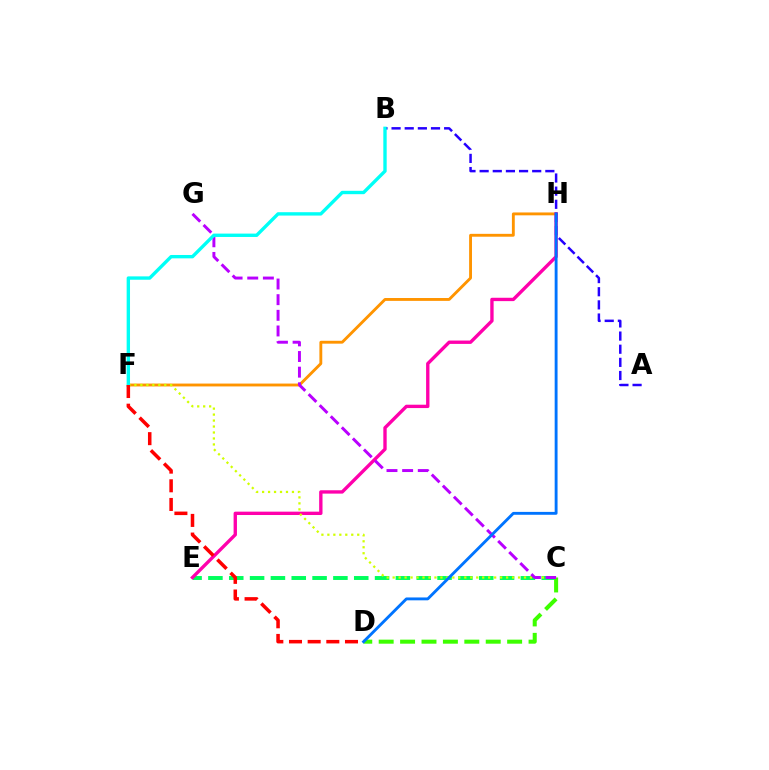{('F', 'H'): [{'color': '#ff9400', 'line_style': 'solid', 'thickness': 2.06}], ('C', 'E'): [{'color': '#00ff5c', 'line_style': 'dashed', 'thickness': 2.83}], ('E', 'H'): [{'color': '#ff00ac', 'line_style': 'solid', 'thickness': 2.42}], ('A', 'B'): [{'color': '#2500ff', 'line_style': 'dashed', 'thickness': 1.79}], ('C', 'F'): [{'color': '#d1ff00', 'line_style': 'dotted', 'thickness': 1.62}], ('C', 'D'): [{'color': '#3dff00', 'line_style': 'dashed', 'thickness': 2.91}], ('C', 'G'): [{'color': '#b900ff', 'line_style': 'dashed', 'thickness': 2.13}], ('B', 'F'): [{'color': '#00fff6', 'line_style': 'solid', 'thickness': 2.42}], ('D', 'F'): [{'color': '#ff0000', 'line_style': 'dashed', 'thickness': 2.54}], ('D', 'H'): [{'color': '#0074ff', 'line_style': 'solid', 'thickness': 2.07}]}